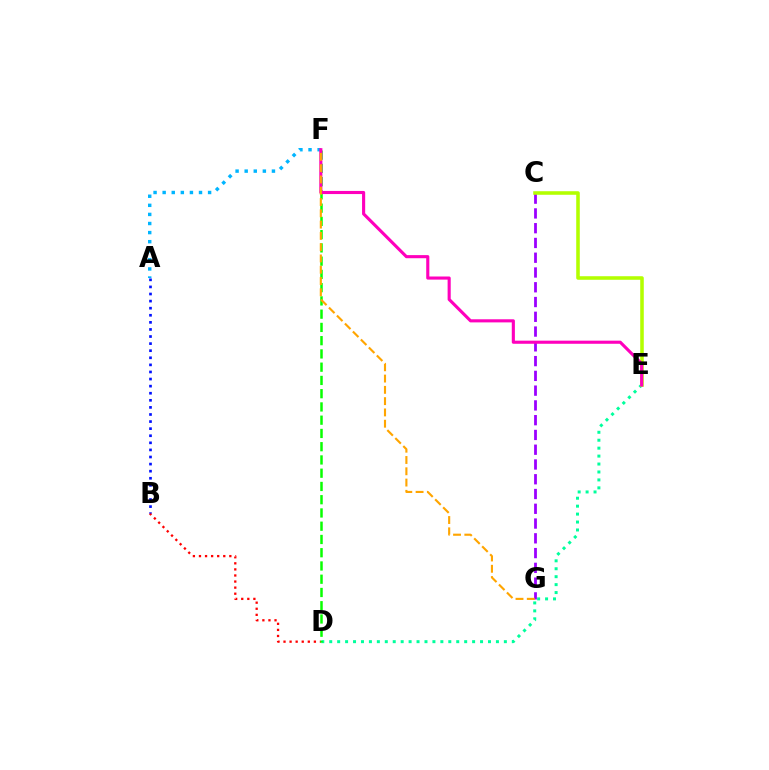{('A', 'F'): [{'color': '#00b5ff', 'line_style': 'dotted', 'thickness': 2.47}], ('C', 'G'): [{'color': '#9b00ff', 'line_style': 'dashed', 'thickness': 2.01}], ('B', 'D'): [{'color': '#ff0000', 'line_style': 'dotted', 'thickness': 1.65}], ('A', 'B'): [{'color': '#0010ff', 'line_style': 'dotted', 'thickness': 1.93}], ('D', 'E'): [{'color': '#00ff9d', 'line_style': 'dotted', 'thickness': 2.16}], ('D', 'F'): [{'color': '#08ff00', 'line_style': 'dashed', 'thickness': 1.8}], ('C', 'E'): [{'color': '#b3ff00', 'line_style': 'solid', 'thickness': 2.56}], ('E', 'F'): [{'color': '#ff00bd', 'line_style': 'solid', 'thickness': 2.24}], ('F', 'G'): [{'color': '#ffa500', 'line_style': 'dashed', 'thickness': 1.53}]}